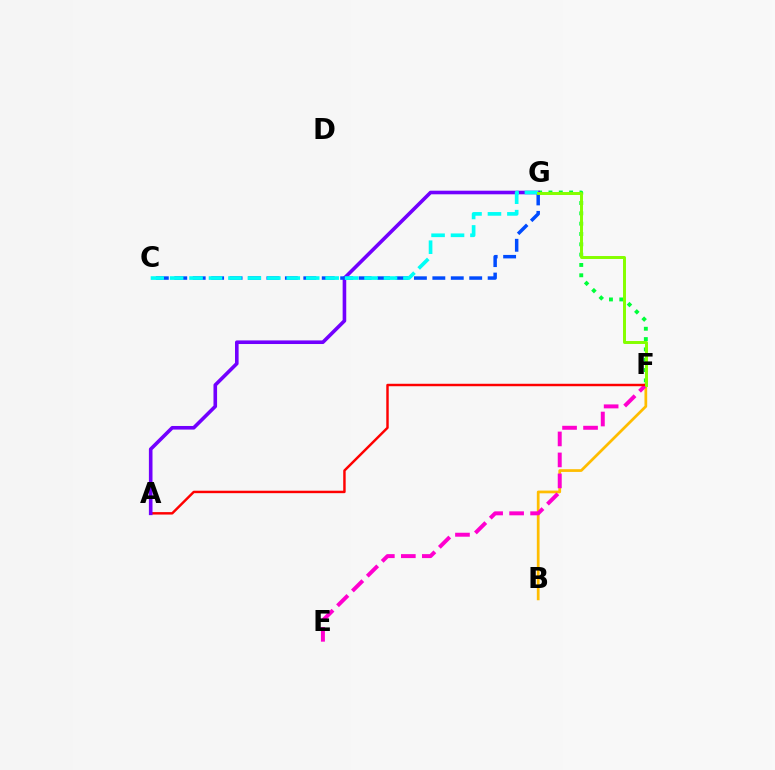{('B', 'F'): [{'color': '#ffbd00', 'line_style': 'solid', 'thickness': 1.97}], ('E', 'F'): [{'color': '#ff00cf', 'line_style': 'dashed', 'thickness': 2.85}], ('A', 'F'): [{'color': '#ff0000', 'line_style': 'solid', 'thickness': 1.76}], ('F', 'G'): [{'color': '#00ff39', 'line_style': 'dotted', 'thickness': 2.8}, {'color': '#84ff00', 'line_style': 'solid', 'thickness': 2.13}], ('A', 'G'): [{'color': '#7200ff', 'line_style': 'solid', 'thickness': 2.6}], ('C', 'G'): [{'color': '#004bff', 'line_style': 'dashed', 'thickness': 2.5}, {'color': '#00fff6', 'line_style': 'dashed', 'thickness': 2.64}]}